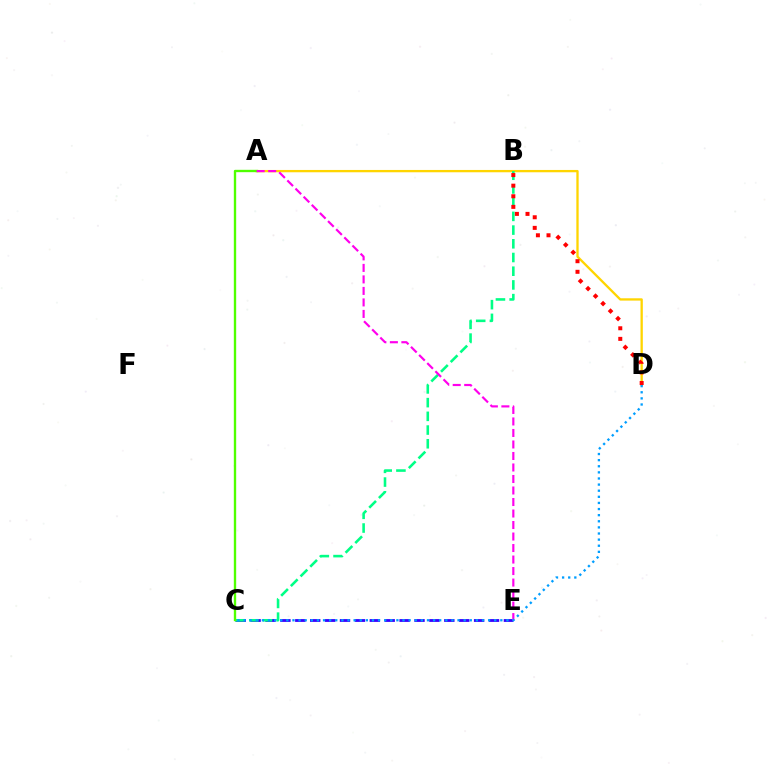{('A', 'D'): [{'color': '#ffd500', 'line_style': 'solid', 'thickness': 1.67}], ('C', 'E'): [{'color': '#3700ff', 'line_style': 'dashed', 'thickness': 2.02}], ('B', 'C'): [{'color': '#00ff86', 'line_style': 'dashed', 'thickness': 1.86}], ('A', 'C'): [{'color': '#4fff00', 'line_style': 'solid', 'thickness': 1.7}], ('B', 'D'): [{'color': '#ff0000', 'line_style': 'dotted', 'thickness': 2.88}], ('A', 'E'): [{'color': '#ff00ed', 'line_style': 'dashed', 'thickness': 1.56}], ('C', 'D'): [{'color': '#009eff', 'line_style': 'dotted', 'thickness': 1.66}]}